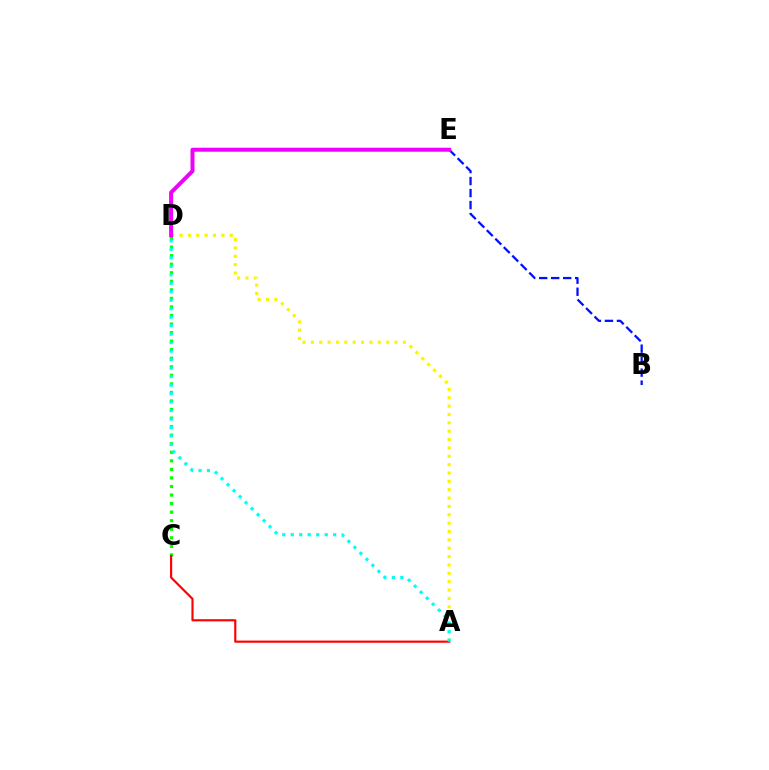{('C', 'D'): [{'color': '#08ff00', 'line_style': 'dotted', 'thickness': 2.32}], ('A', 'D'): [{'color': '#fcf500', 'line_style': 'dotted', 'thickness': 2.27}, {'color': '#00fff6', 'line_style': 'dotted', 'thickness': 2.31}], ('A', 'C'): [{'color': '#ff0000', 'line_style': 'solid', 'thickness': 1.56}], ('B', 'E'): [{'color': '#0010ff', 'line_style': 'dashed', 'thickness': 1.63}], ('D', 'E'): [{'color': '#ee00ff', 'line_style': 'solid', 'thickness': 2.86}]}